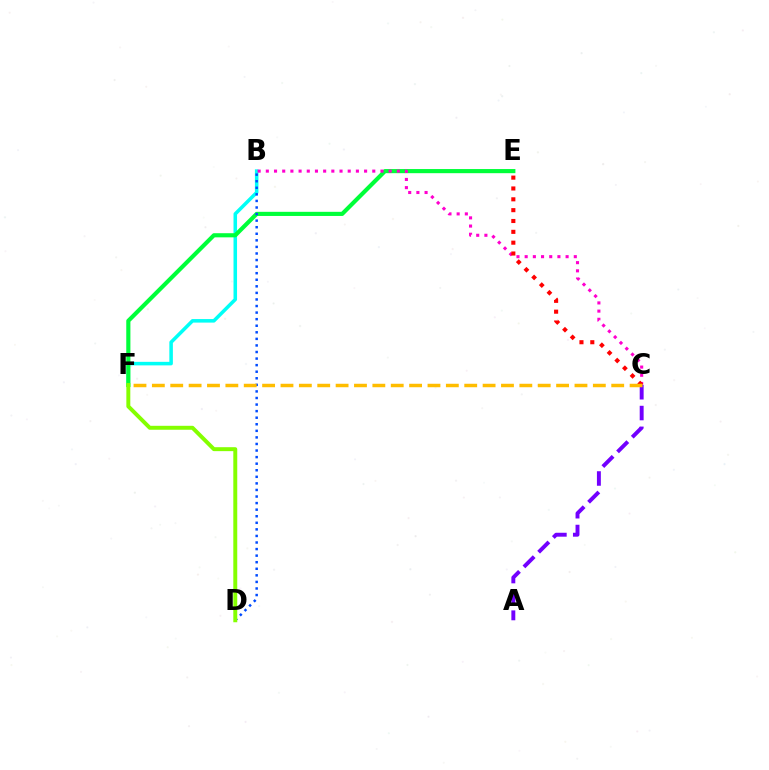{('B', 'F'): [{'color': '#00fff6', 'line_style': 'solid', 'thickness': 2.55}], ('E', 'F'): [{'color': '#00ff39', 'line_style': 'solid', 'thickness': 2.98}], ('B', 'C'): [{'color': '#ff00cf', 'line_style': 'dotted', 'thickness': 2.22}], ('C', 'E'): [{'color': '#ff0000', 'line_style': 'dotted', 'thickness': 2.95}], ('A', 'C'): [{'color': '#7200ff', 'line_style': 'dashed', 'thickness': 2.82}], ('B', 'D'): [{'color': '#004bff', 'line_style': 'dotted', 'thickness': 1.78}], ('C', 'F'): [{'color': '#ffbd00', 'line_style': 'dashed', 'thickness': 2.5}], ('D', 'F'): [{'color': '#84ff00', 'line_style': 'solid', 'thickness': 2.84}]}